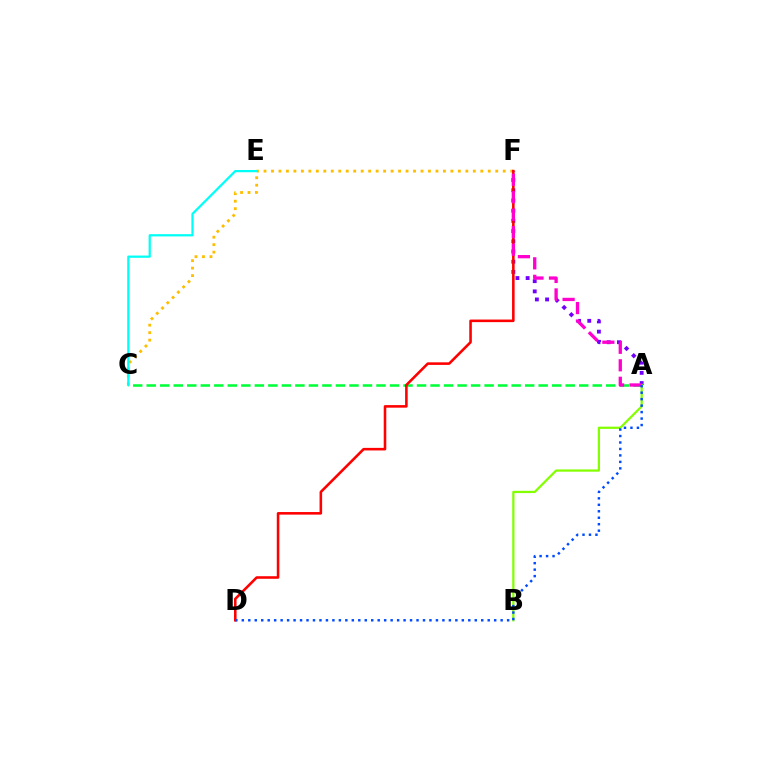{('A', 'F'): [{'color': '#7200ff', 'line_style': 'dotted', 'thickness': 2.77}, {'color': '#ff00cf', 'line_style': 'dashed', 'thickness': 2.38}], ('C', 'F'): [{'color': '#ffbd00', 'line_style': 'dotted', 'thickness': 2.03}], ('A', 'B'): [{'color': '#84ff00', 'line_style': 'solid', 'thickness': 1.62}], ('A', 'C'): [{'color': '#00ff39', 'line_style': 'dashed', 'thickness': 1.84}], ('D', 'F'): [{'color': '#ff0000', 'line_style': 'solid', 'thickness': 1.85}], ('C', 'E'): [{'color': '#00fff6', 'line_style': 'solid', 'thickness': 1.61}], ('A', 'D'): [{'color': '#004bff', 'line_style': 'dotted', 'thickness': 1.76}]}